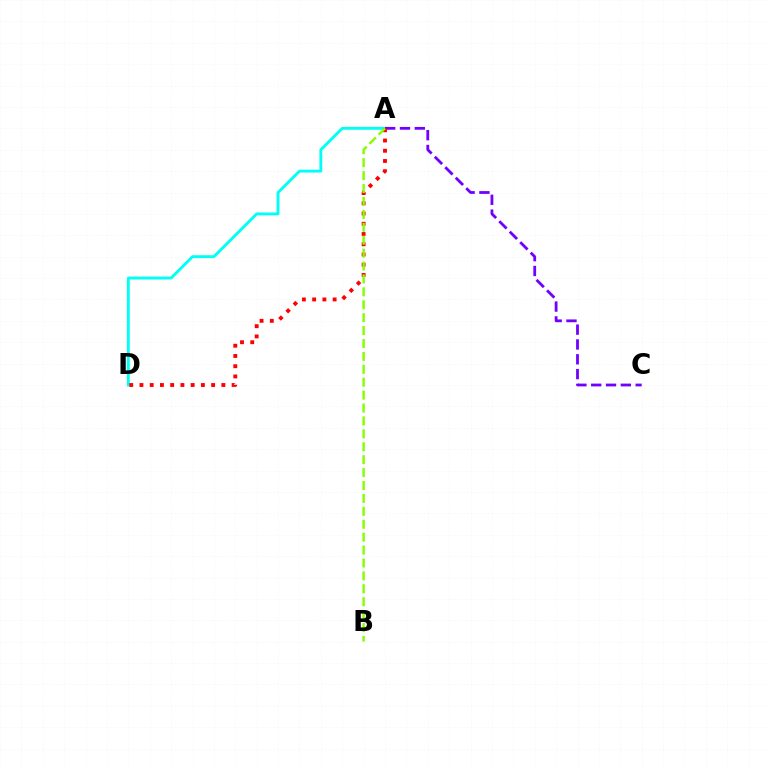{('A', 'D'): [{'color': '#00fff6', 'line_style': 'solid', 'thickness': 2.07}, {'color': '#ff0000', 'line_style': 'dotted', 'thickness': 2.78}], ('A', 'C'): [{'color': '#7200ff', 'line_style': 'dashed', 'thickness': 2.01}], ('A', 'B'): [{'color': '#84ff00', 'line_style': 'dashed', 'thickness': 1.75}]}